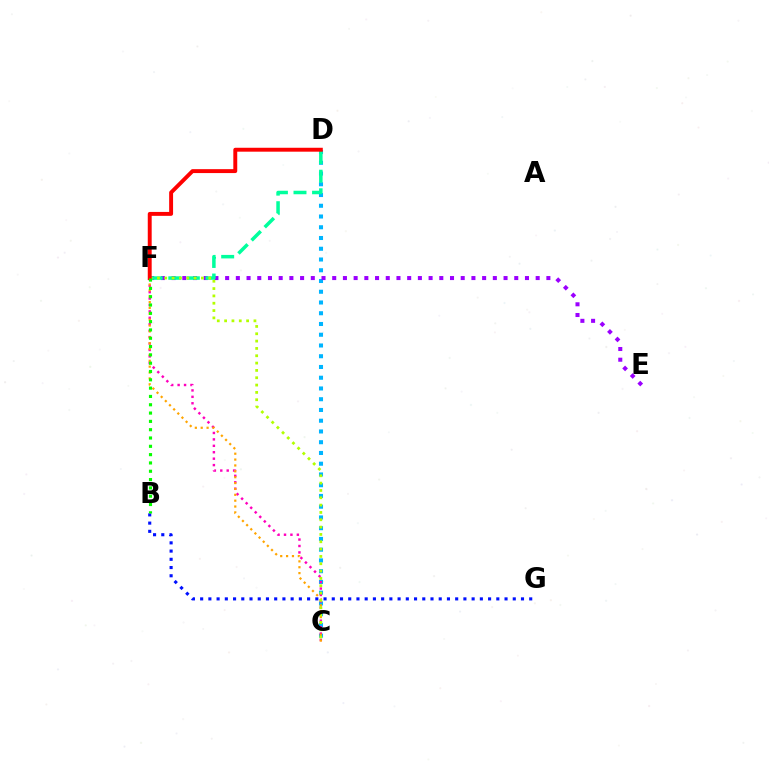{('C', 'D'): [{'color': '#00b5ff', 'line_style': 'dotted', 'thickness': 2.92}], ('E', 'F'): [{'color': '#9b00ff', 'line_style': 'dotted', 'thickness': 2.91}], ('B', 'G'): [{'color': '#0010ff', 'line_style': 'dotted', 'thickness': 2.24}], ('D', 'F'): [{'color': '#00ff9d', 'line_style': 'dashed', 'thickness': 2.52}, {'color': '#ff0000', 'line_style': 'solid', 'thickness': 2.82}], ('C', 'F'): [{'color': '#ff00bd', 'line_style': 'dotted', 'thickness': 1.75}, {'color': '#ffa500', 'line_style': 'dotted', 'thickness': 1.59}, {'color': '#b3ff00', 'line_style': 'dotted', 'thickness': 1.99}], ('B', 'F'): [{'color': '#08ff00', 'line_style': 'dotted', 'thickness': 2.26}]}